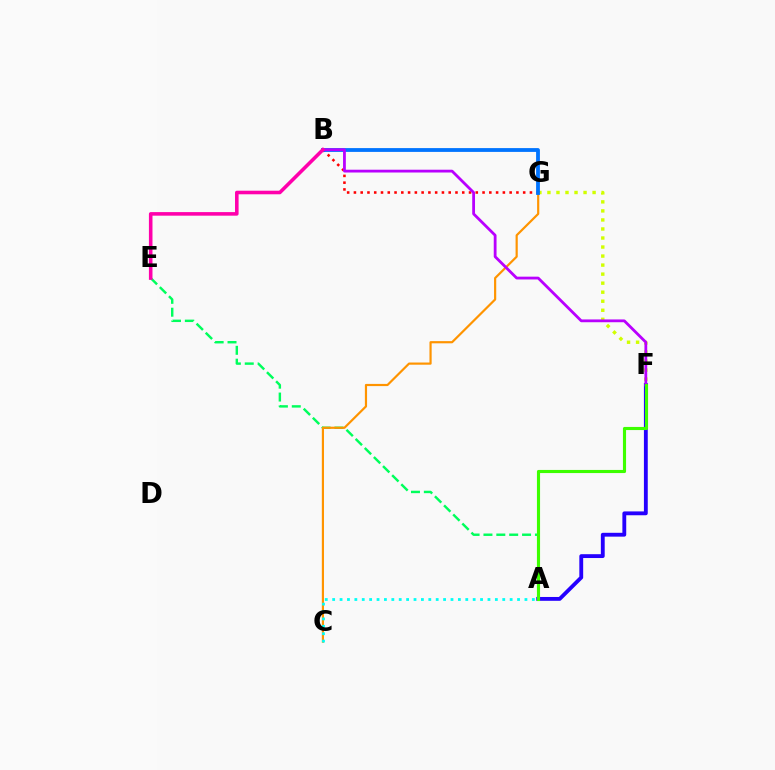{('A', 'E'): [{'color': '#00ff5c', 'line_style': 'dashed', 'thickness': 1.75}], ('B', 'G'): [{'color': '#ff0000', 'line_style': 'dotted', 'thickness': 1.84}, {'color': '#0074ff', 'line_style': 'solid', 'thickness': 2.74}], ('F', 'G'): [{'color': '#d1ff00', 'line_style': 'dotted', 'thickness': 2.45}], ('C', 'G'): [{'color': '#ff9400', 'line_style': 'solid', 'thickness': 1.57}], ('A', 'F'): [{'color': '#2500ff', 'line_style': 'solid', 'thickness': 2.77}, {'color': '#3dff00', 'line_style': 'solid', 'thickness': 2.25}], ('A', 'C'): [{'color': '#00fff6', 'line_style': 'dotted', 'thickness': 2.01}], ('B', 'F'): [{'color': '#b900ff', 'line_style': 'solid', 'thickness': 2.01}], ('B', 'E'): [{'color': '#ff00ac', 'line_style': 'solid', 'thickness': 2.57}]}